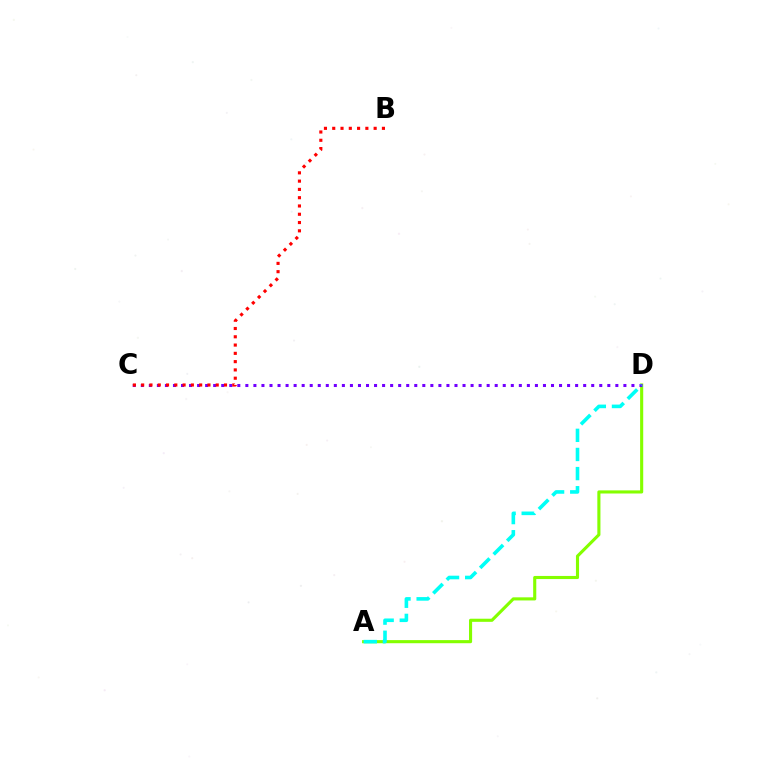{('A', 'D'): [{'color': '#84ff00', 'line_style': 'solid', 'thickness': 2.24}, {'color': '#00fff6', 'line_style': 'dashed', 'thickness': 2.6}], ('C', 'D'): [{'color': '#7200ff', 'line_style': 'dotted', 'thickness': 2.19}], ('B', 'C'): [{'color': '#ff0000', 'line_style': 'dotted', 'thickness': 2.25}]}